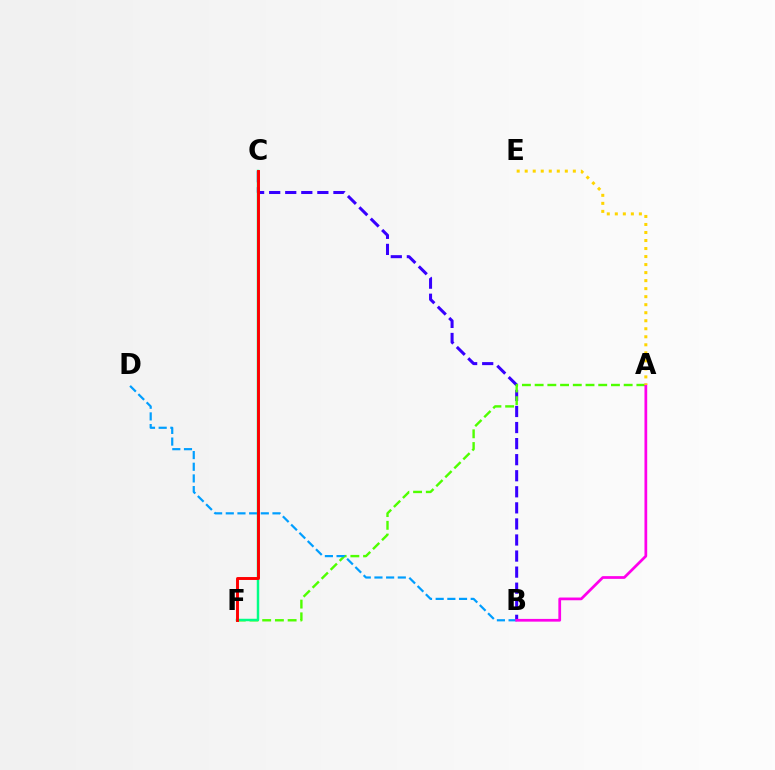{('B', 'C'): [{'color': '#3700ff', 'line_style': 'dashed', 'thickness': 2.18}], ('A', 'F'): [{'color': '#4fff00', 'line_style': 'dashed', 'thickness': 1.73}], ('B', 'D'): [{'color': '#009eff', 'line_style': 'dashed', 'thickness': 1.59}], ('A', 'B'): [{'color': '#ff00ed', 'line_style': 'solid', 'thickness': 1.97}], ('A', 'E'): [{'color': '#ffd500', 'line_style': 'dotted', 'thickness': 2.18}], ('C', 'F'): [{'color': '#00ff86', 'line_style': 'solid', 'thickness': 1.77}, {'color': '#ff0000', 'line_style': 'solid', 'thickness': 2.11}]}